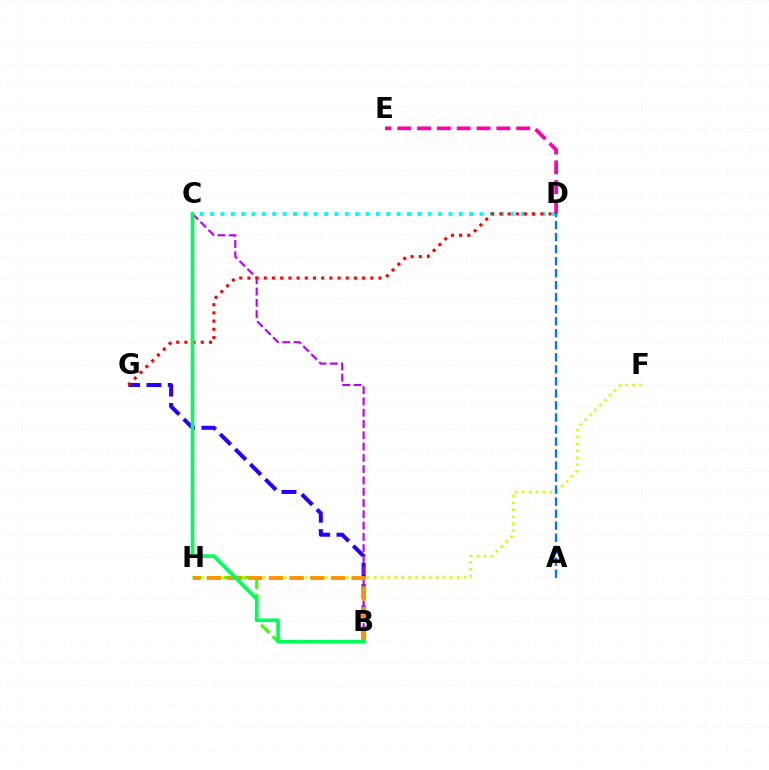{('B', 'G'): [{'color': '#2500ff', 'line_style': 'dashed', 'thickness': 2.9}], ('B', 'H'): [{'color': '#3dff00', 'line_style': 'dashed', 'thickness': 2.22}, {'color': '#ff9400', 'line_style': 'dashed', 'thickness': 2.81}], ('C', 'D'): [{'color': '#00fff6', 'line_style': 'dotted', 'thickness': 2.82}], ('B', 'C'): [{'color': '#b900ff', 'line_style': 'dashed', 'thickness': 1.53}, {'color': '#00ff5c', 'line_style': 'solid', 'thickness': 2.64}], ('F', 'H'): [{'color': '#d1ff00', 'line_style': 'dotted', 'thickness': 1.88}], ('D', 'G'): [{'color': '#ff0000', 'line_style': 'dotted', 'thickness': 2.23}], ('D', 'E'): [{'color': '#ff00ac', 'line_style': 'dashed', 'thickness': 2.69}], ('A', 'D'): [{'color': '#0074ff', 'line_style': 'dashed', 'thickness': 1.63}]}